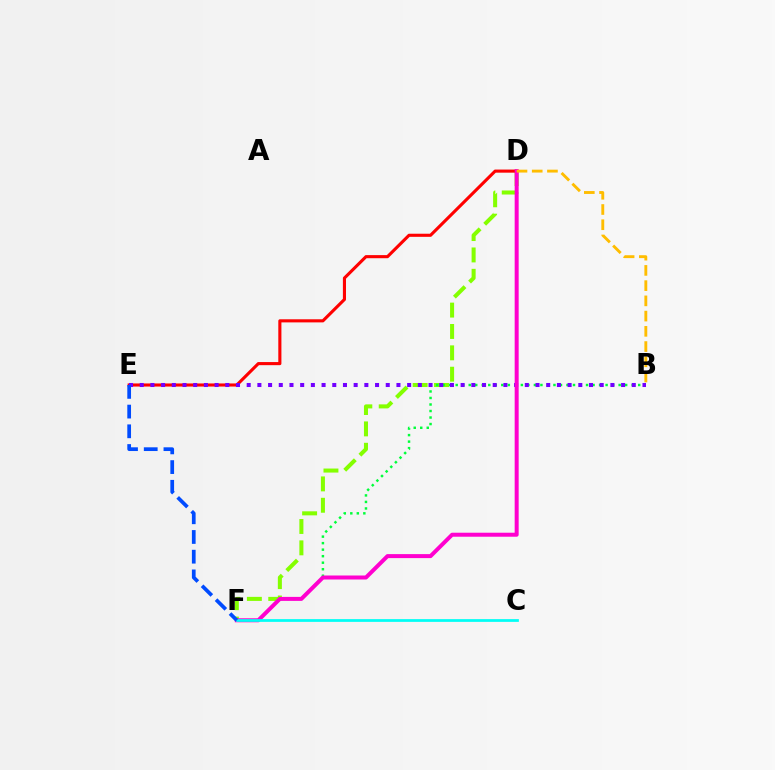{('D', 'F'): [{'color': '#84ff00', 'line_style': 'dashed', 'thickness': 2.9}, {'color': '#ff00cf', 'line_style': 'solid', 'thickness': 2.88}], ('B', 'F'): [{'color': '#00ff39', 'line_style': 'dotted', 'thickness': 1.77}], ('D', 'E'): [{'color': '#ff0000', 'line_style': 'solid', 'thickness': 2.24}], ('B', 'E'): [{'color': '#7200ff', 'line_style': 'dotted', 'thickness': 2.91}], ('B', 'D'): [{'color': '#ffbd00', 'line_style': 'dashed', 'thickness': 2.07}], ('C', 'F'): [{'color': '#00fff6', 'line_style': 'solid', 'thickness': 1.97}], ('E', 'F'): [{'color': '#004bff', 'line_style': 'dashed', 'thickness': 2.68}]}